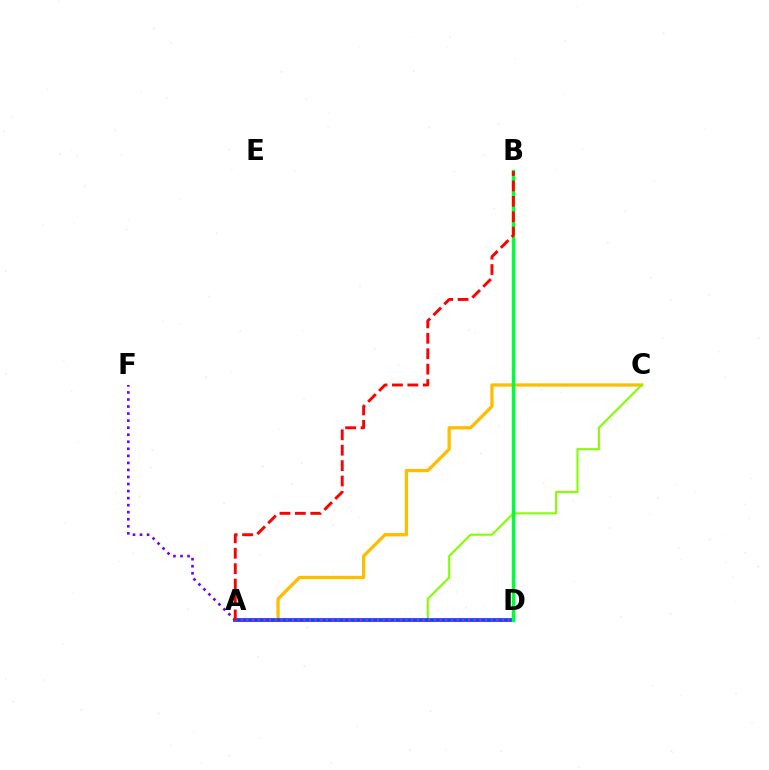{('A', 'F'): [{'color': '#7200ff', 'line_style': 'dotted', 'thickness': 1.91}], ('A', 'D'): [{'color': '#00fff6', 'line_style': 'dashed', 'thickness': 1.98}, {'color': '#004bff', 'line_style': 'solid', 'thickness': 2.71}, {'color': '#ff00cf', 'line_style': 'dotted', 'thickness': 1.54}], ('A', 'C'): [{'color': '#ffbd00', 'line_style': 'solid', 'thickness': 2.36}, {'color': '#84ff00', 'line_style': 'solid', 'thickness': 1.52}], ('B', 'D'): [{'color': '#00ff39', 'line_style': 'solid', 'thickness': 2.45}], ('A', 'B'): [{'color': '#ff0000', 'line_style': 'dashed', 'thickness': 2.09}]}